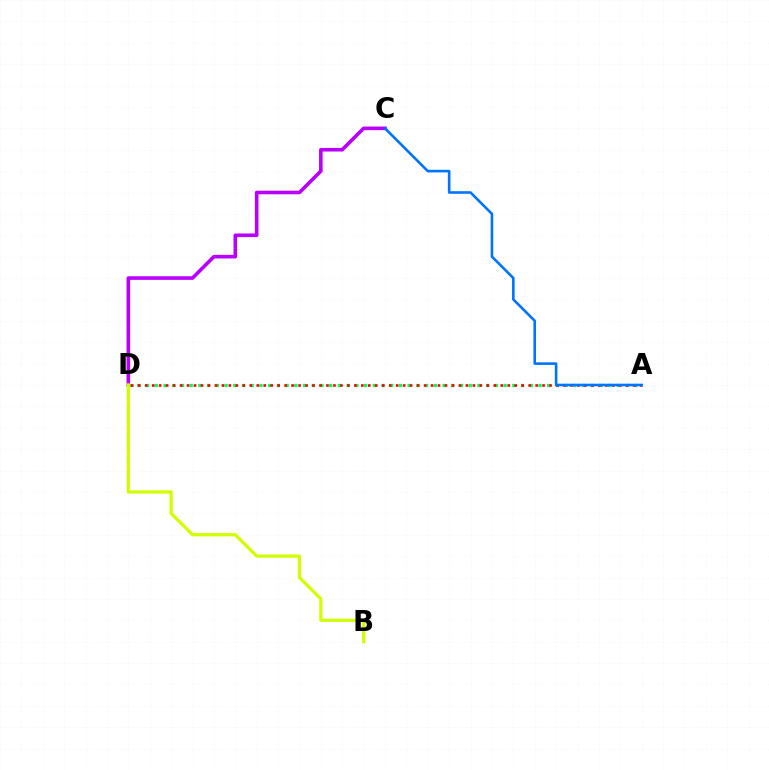{('A', 'D'): [{'color': '#00ff5c', 'line_style': 'dotted', 'thickness': 2.37}, {'color': '#ff0000', 'line_style': 'dotted', 'thickness': 1.89}], ('C', 'D'): [{'color': '#b900ff', 'line_style': 'solid', 'thickness': 2.6}], ('B', 'D'): [{'color': '#d1ff00', 'line_style': 'solid', 'thickness': 2.35}], ('A', 'C'): [{'color': '#0074ff', 'line_style': 'solid', 'thickness': 1.88}]}